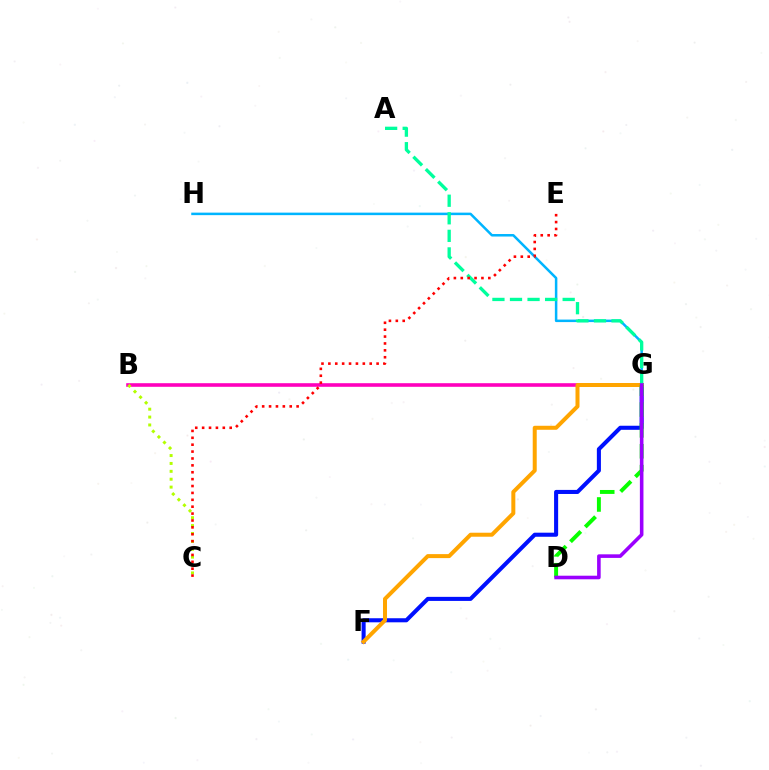{('F', 'G'): [{'color': '#0010ff', 'line_style': 'solid', 'thickness': 2.93}, {'color': '#ffa500', 'line_style': 'solid', 'thickness': 2.88}], ('B', 'G'): [{'color': '#ff00bd', 'line_style': 'solid', 'thickness': 2.59}], ('B', 'C'): [{'color': '#b3ff00', 'line_style': 'dotted', 'thickness': 2.14}], ('G', 'H'): [{'color': '#00b5ff', 'line_style': 'solid', 'thickness': 1.81}], ('A', 'G'): [{'color': '#00ff9d', 'line_style': 'dashed', 'thickness': 2.39}], ('C', 'E'): [{'color': '#ff0000', 'line_style': 'dotted', 'thickness': 1.87}], ('D', 'G'): [{'color': '#08ff00', 'line_style': 'dashed', 'thickness': 2.83}, {'color': '#9b00ff', 'line_style': 'solid', 'thickness': 2.58}]}